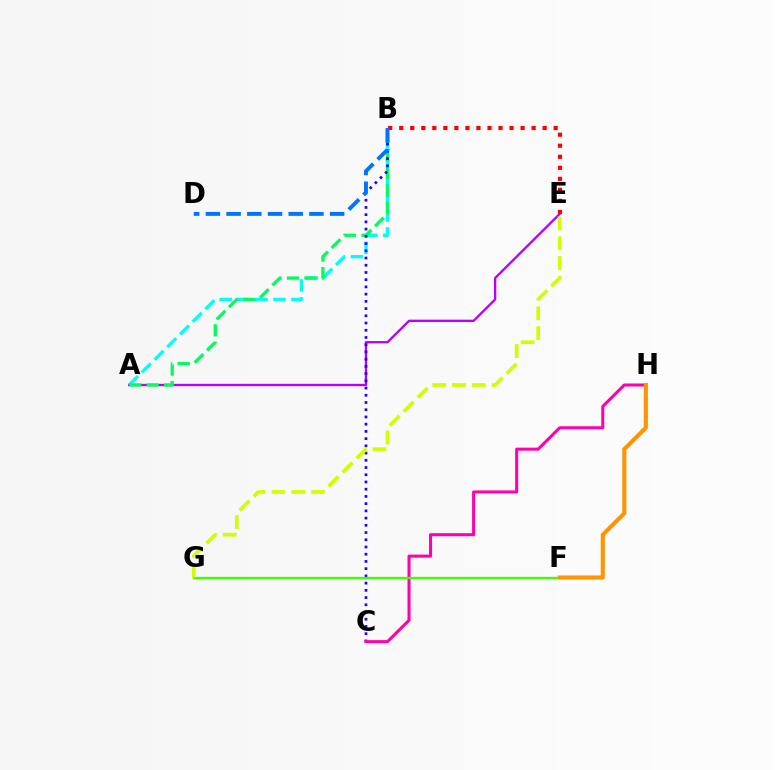{('A', 'E'): [{'color': '#b900ff', 'line_style': 'solid', 'thickness': 1.68}], ('A', 'B'): [{'color': '#00fff6', 'line_style': 'dashed', 'thickness': 2.44}, {'color': '#00ff5c', 'line_style': 'dashed', 'thickness': 2.37}], ('B', 'C'): [{'color': '#2500ff', 'line_style': 'dotted', 'thickness': 1.96}], ('B', 'E'): [{'color': '#ff0000', 'line_style': 'dotted', 'thickness': 3.0}], ('B', 'D'): [{'color': '#0074ff', 'line_style': 'dashed', 'thickness': 2.81}], ('C', 'H'): [{'color': '#ff00ac', 'line_style': 'solid', 'thickness': 2.19}], ('F', 'G'): [{'color': '#3dff00', 'line_style': 'solid', 'thickness': 1.68}], ('E', 'G'): [{'color': '#d1ff00', 'line_style': 'dashed', 'thickness': 2.68}], ('F', 'H'): [{'color': '#ff9400', 'line_style': 'solid', 'thickness': 2.96}]}